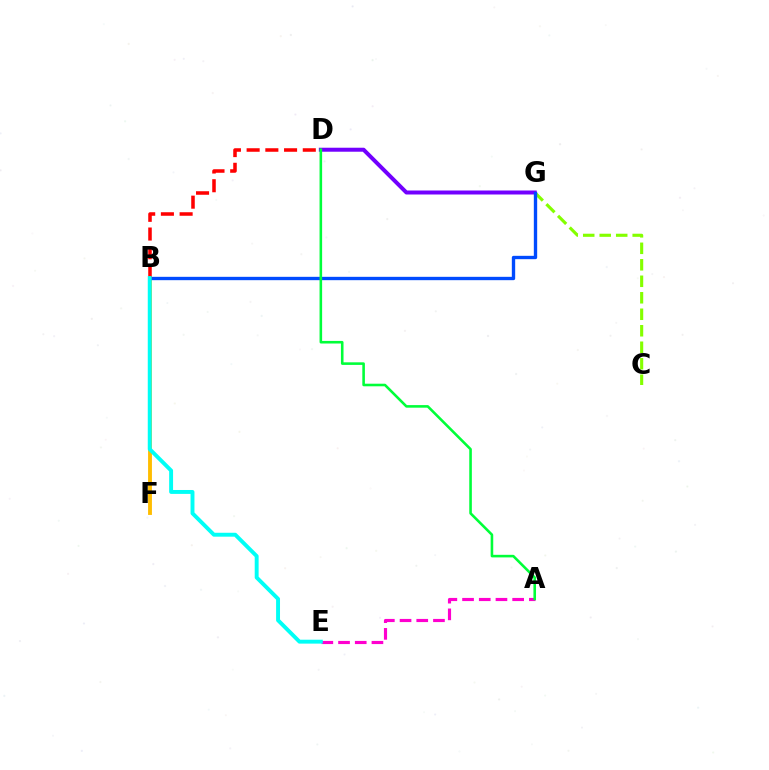{('C', 'G'): [{'color': '#84ff00', 'line_style': 'dashed', 'thickness': 2.24}], ('B', 'F'): [{'color': '#ffbd00', 'line_style': 'solid', 'thickness': 2.78}], ('A', 'E'): [{'color': '#ff00cf', 'line_style': 'dashed', 'thickness': 2.27}], ('D', 'G'): [{'color': '#7200ff', 'line_style': 'solid', 'thickness': 2.87}], ('B', 'G'): [{'color': '#004bff', 'line_style': 'solid', 'thickness': 2.41}], ('B', 'D'): [{'color': '#ff0000', 'line_style': 'dashed', 'thickness': 2.54}], ('A', 'D'): [{'color': '#00ff39', 'line_style': 'solid', 'thickness': 1.86}], ('B', 'E'): [{'color': '#00fff6', 'line_style': 'solid', 'thickness': 2.82}]}